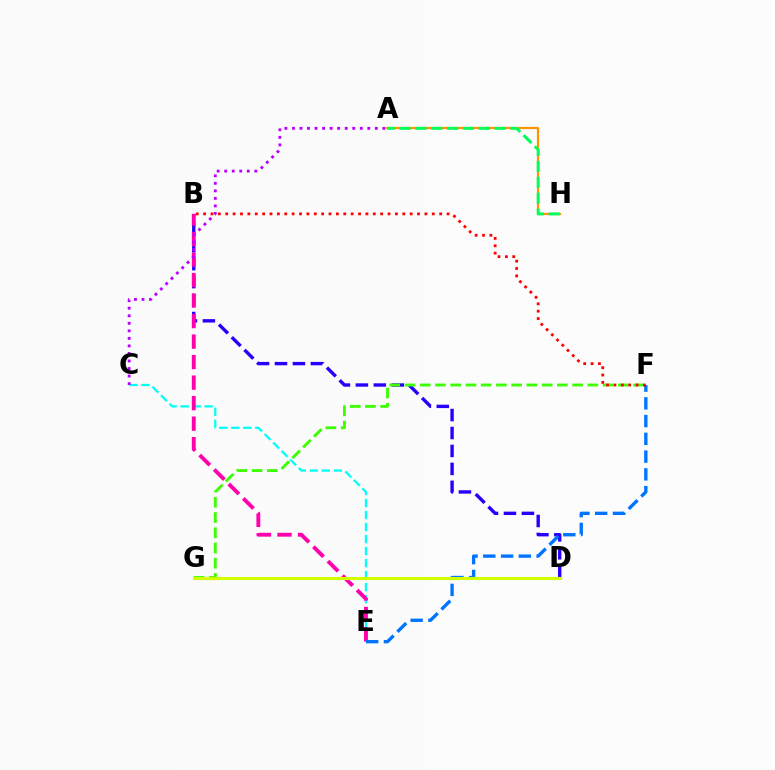{('C', 'E'): [{'color': '#00fff6', 'line_style': 'dashed', 'thickness': 1.63}], ('B', 'D'): [{'color': '#2500ff', 'line_style': 'dashed', 'thickness': 2.44}], ('A', 'H'): [{'color': '#ff9400', 'line_style': 'solid', 'thickness': 1.56}, {'color': '#00ff5c', 'line_style': 'dashed', 'thickness': 2.16}], ('B', 'E'): [{'color': '#ff00ac', 'line_style': 'dashed', 'thickness': 2.79}], ('A', 'C'): [{'color': '#b900ff', 'line_style': 'dotted', 'thickness': 2.05}], ('E', 'F'): [{'color': '#0074ff', 'line_style': 'dashed', 'thickness': 2.41}], ('F', 'G'): [{'color': '#3dff00', 'line_style': 'dashed', 'thickness': 2.07}], ('D', 'G'): [{'color': '#d1ff00', 'line_style': 'solid', 'thickness': 2.26}], ('B', 'F'): [{'color': '#ff0000', 'line_style': 'dotted', 'thickness': 2.0}]}